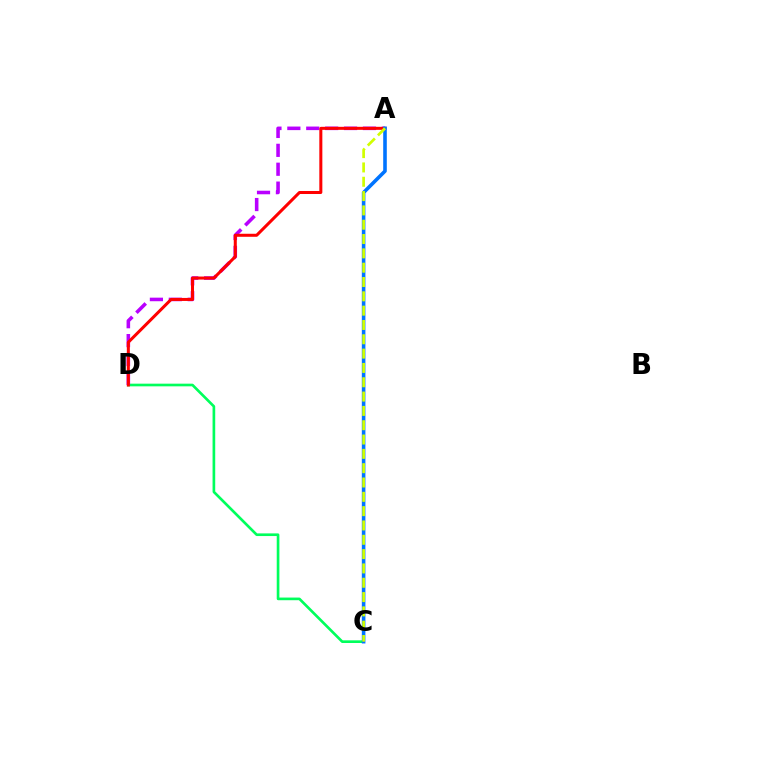{('C', 'D'): [{'color': '#00ff5c', 'line_style': 'solid', 'thickness': 1.92}], ('A', 'D'): [{'color': '#b900ff', 'line_style': 'dashed', 'thickness': 2.57}, {'color': '#ff0000', 'line_style': 'solid', 'thickness': 2.18}], ('A', 'C'): [{'color': '#0074ff', 'line_style': 'solid', 'thickness': 2.59}, {'color': '#d1ff00', 'line_style': 'dashed', 'thickness': 1.95}]}